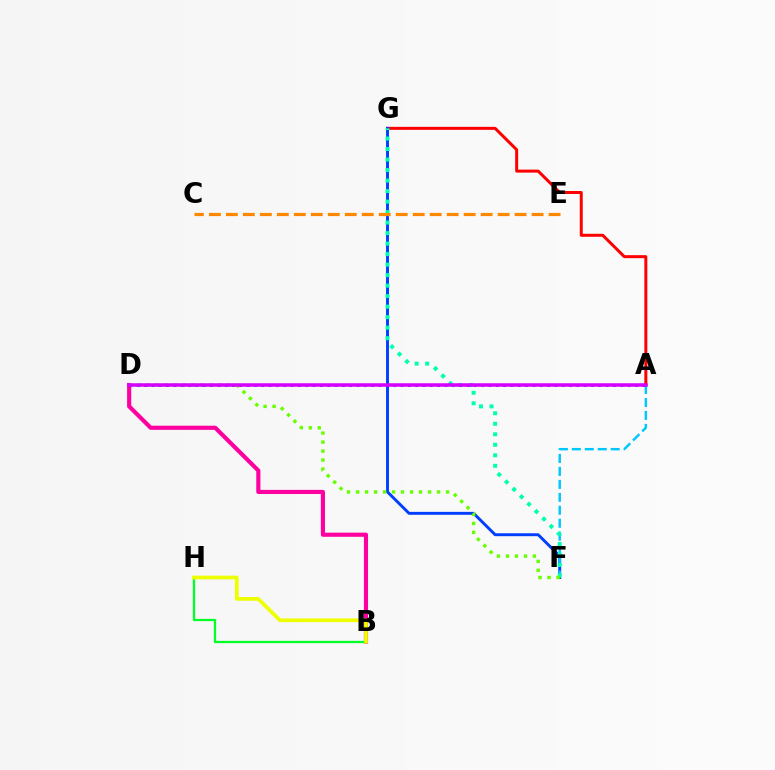{('A', 'G'): [{'color': '#ff0000', 'line_style': 'solid', 'thickness': 2.16}], ('F', 'G'): [{'color': '#003fff', 'line_style': 'solid', 'thickness': 2.1}, {'color': '#00ffaf', 'line_style': 'dotted', 'thickness': 2.85}], ('A', 'F'): [{'color': '#00c7ff', 'line_style': 'dashed', 'thickness': 1.76}], ('B', 'D'): [{'color': '#ff00a0', 'line_style': 'solid', 'thickness': 2.98}], ('D', 'F'): [{'color': '#66ff00', 'line_style': 'dotted', 'thickness': 2.44}], ('B', 'H'): [{'color': '#00ff27', 'line_style': 'solid', 'thickness': 1.64}, {'color': '#eeff00', 'line_style': 'solid', 'thickness': 2.68}], ('A', 'D'): [{'color': '#4f00ff', 'line_style': 'dotted', 'thickness': 1.99}, {'color': '#d600ff', 'line_style': 'solid', 'thickness': 2.53}], ('C', 'E'): [{'color': '#ff8800', 'line_style': 'dashed', 'thickness': 2.31}]}